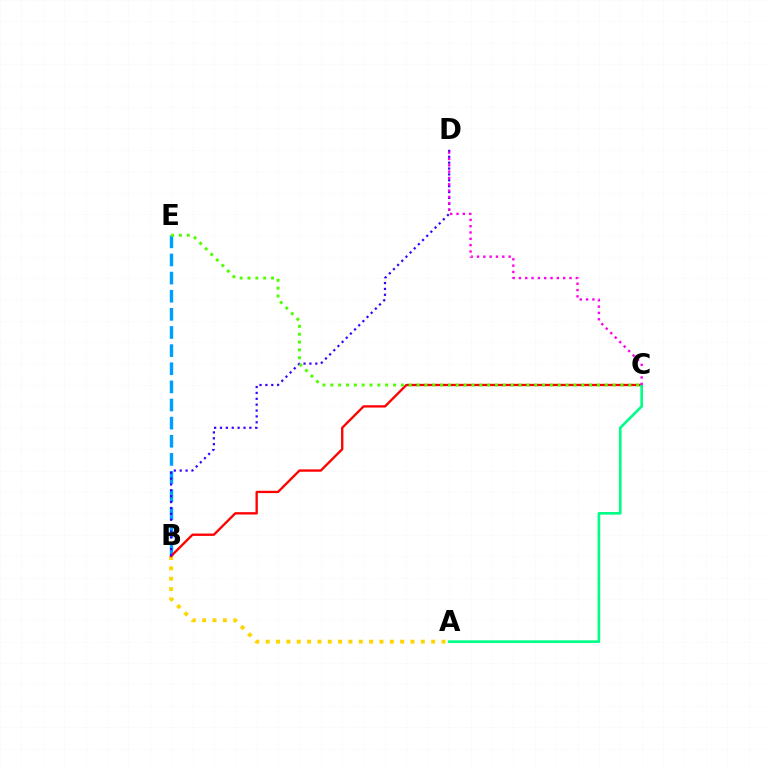{('B', 'E'): [{'color': '#009eff', 'line_style': 'dashed', 'thickness': 2.46}], ('A', 'B'): [{'color': '#ffd500', 'line_style': 'dotted', 'thickness': 2.81}], ('B', 'C'): [{'color': '#ff0000', 'line_style': 'solid', 'thickness': 1.68}], ('B', 'D'): [{'color': '#3700ff', 'line_style': 'dotted', 'thickness': 1.6}], ('A', 'C'): [{'color': '#00ff86', 'line_style': 'solid', 'thickness': 1.92}], ('C', 'E'): [{'color': '#4fff00', 'line_style': 'dotted', 'thickness': 2.13}], ('C', 'D'): [{'color': '#ff00ed', 'line_style': 'dotted', 'thickness': 1.72}]}